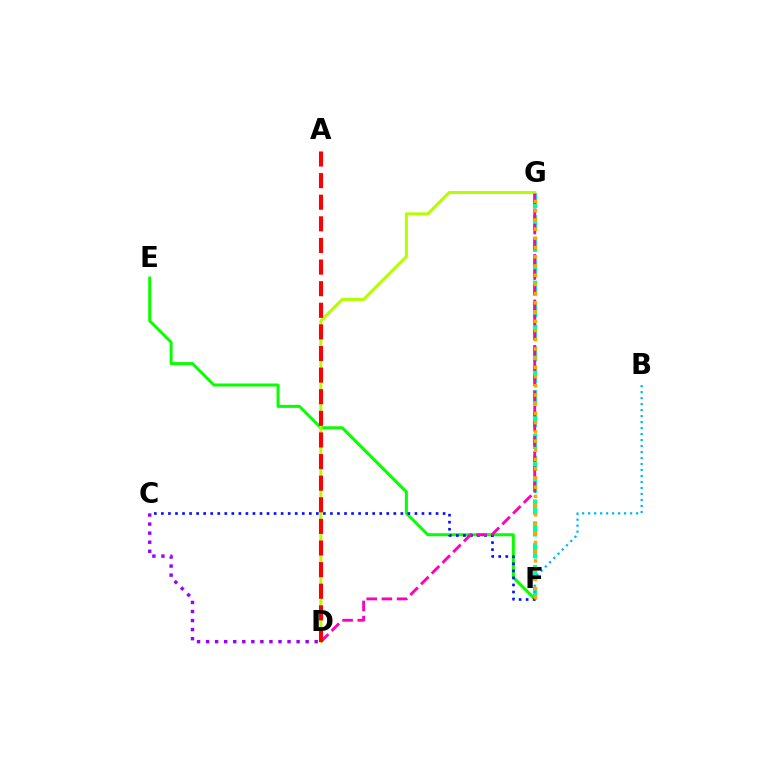{('E', 'F'): [{'color': '#08ff00', 'line_style': 'solid', 'thickness': 2.16}], ('F', 'G'): [{'color': '#00ff9d', 'line_style': 'dashed', 'thickness': 2.97}, {'color': '#ffa500', 'line_style': 'dotted', 'thickness': 2.5}], ('B', 'F'): [{'color': '#00b5ff', 'line_style': 'dotted', 'thickness': 1.63}], ('C', 'F'): [{'color': '#0010ff', 'line_style': 'dotted', 'thickness': 1.91}], ('C', 'D'): [{'color': '#9b00ff', 'line_style': 'dotted', 'thickness': 2.46}], ('D', 'G'): [{'color': '#b3ff00', 'line_style': 'solid', 'thickness': 2.17}, {'color': '#ff00bd', 'line_style': 'dashed', 'thickness': 2.06}], ('A', 'D'): [{'color': '#ff0000', 'line_style': 'dashed', 'thickness': 2.94}]}